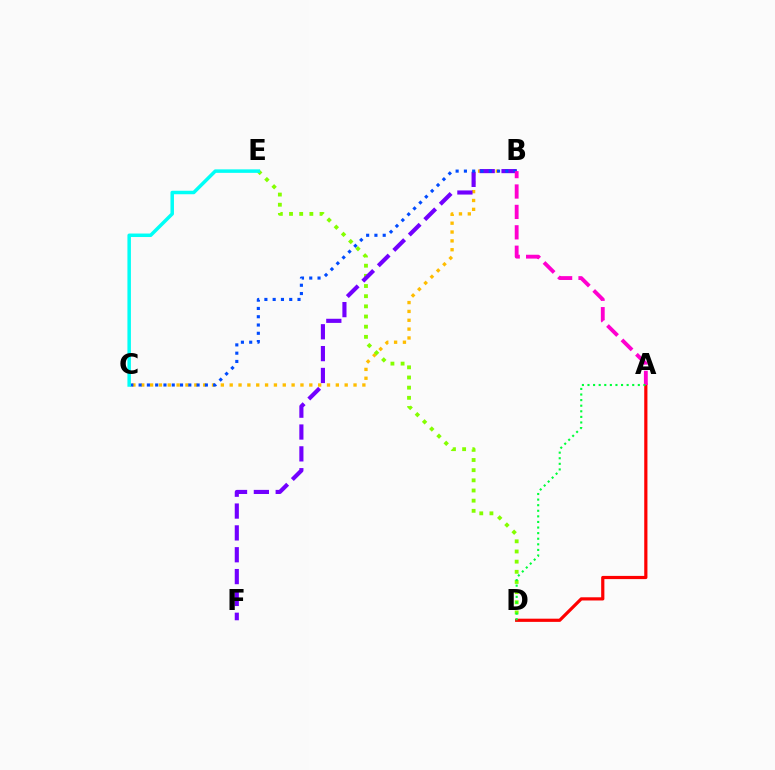{('B', 'C'): [{'color': '#ffbd00', 'line_style': 'dotted', 'thickness': 2.4}, {'color': '#004bff', 'line_style': 'dotted', 'thickness': 2.25}], ('D', 'E'): [{'color': '#84ff00', 'line_style': 'dotted', 'thickness': 2.76}], ('B', 'F'): [{'color': '#7200ff', 'line_style': 'dashed', 'thickness': 2.97}], ('A', 'D'): [{'color': '#ff0000', 'line_style': 'solid', 'thickness': 2.3}, {'color': '#00ff39', 'line_style': 'dotted', 'thickness': 1.52}], ('A', 'B'): [{'color': '#ff00cf', 'line_style': 'dashed', 'thickness': 2.77}], ('C', 'E'): [{'color': '#00fff6', 'line_style': 'solid', 'thickness': 2.51}]}